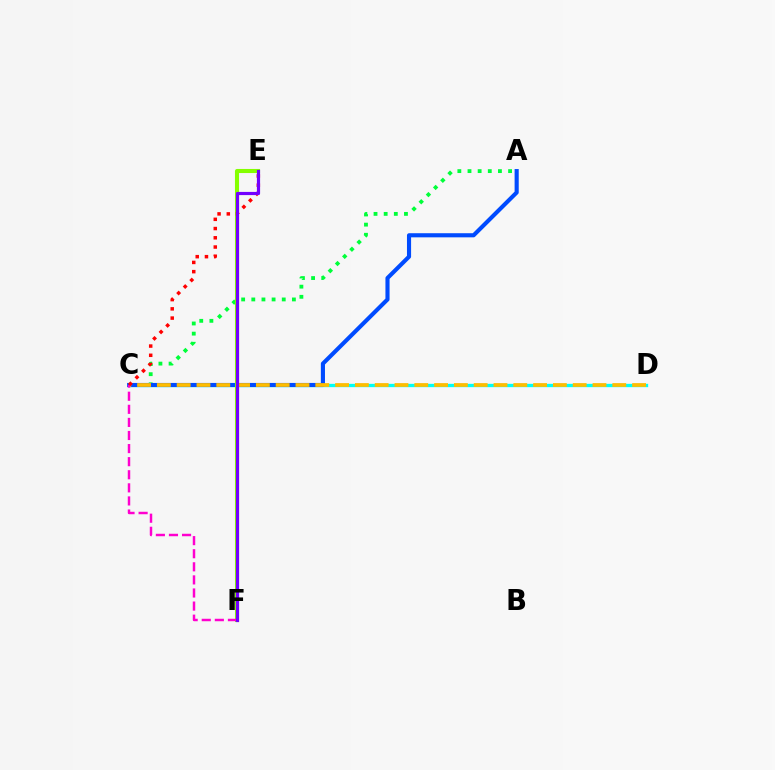{('C', 'D'): [{'color': '#00fff6', 'line_style': 'solid', 'thickness': 2.39}, {'color': '#ffbd00', 'line_style': 'dashed', 'thickness': 2.69}], ('A', 'C'): [{'color': '#00ff39', 'line_style': 'dotted', 'thickness': 2.76}, {'color': '#004bff', 'line_style': 'solid', 'thickness': 2.97}], ('E', 'F'): [{'color': '#84ff00', 'line_style': 'solid', 'thickness': 2.94}, {'color': '#7200ff', 'line_style': 'solid', 'thickness': 2.29}], ('C', 'F'): [{'color': '#ff00cf', 'line_style': 'dashed', 'thickness': 1.78}], ('C', 'E'): [{'color': '#ff0000', 'line_style': 'dotted', 'thickness': 2.51}]}